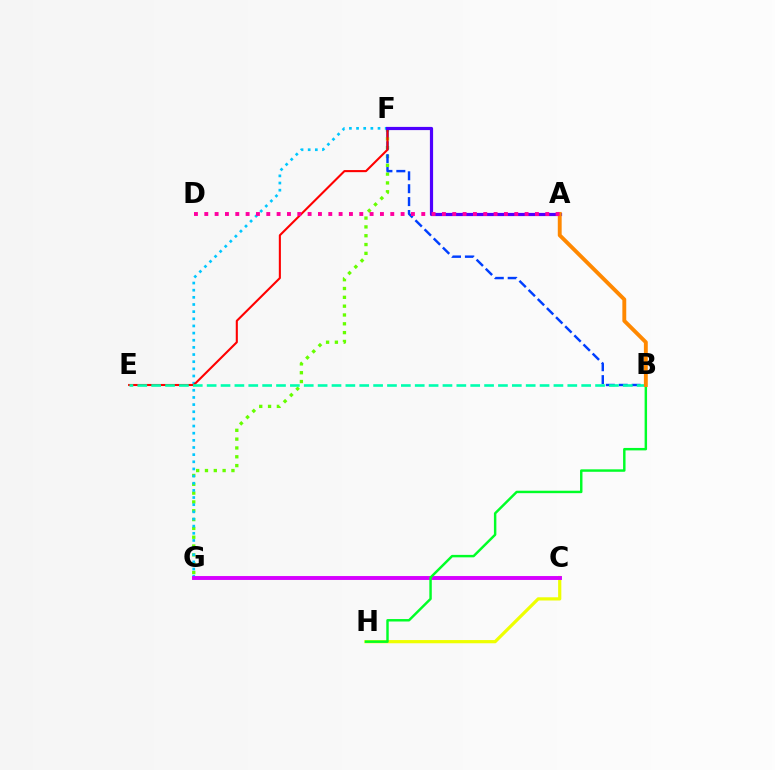{('F', 'G'): [{'color': '#66ff00', 'line_style': 'dotted', 'thickness': 2.4}, {'color': '#00c7ff', 'line_style': 'dotted', 'thickness': 1.94}], ('C', 'H'): [{'color': '#eeff00', 'line_style': 'solid', 'thickness': 2.31}], ('B', 'F'): [{'color': '#003fff', 'line_style': 'dashed', 'thickness': 1.75}], ('C', 'G'): [{'color': '#d600ff', 'line_style': 'solid', 'thickness': 2.82}], ('E', 'F'): [{'color': '#ff0000', 'line_style': 'solid', 'thickness': 1.51}], ('B', 'H'): [{'color': '#00ff27', 'line_style': 'solid', 'thickness': 1.76}], ('A', 'F'): [{'color': '#4f00ff', 'line_style': 'solid', 'thickness': 2.3}], ('B', 'E'): [{'color': '#00ffaf', 'line_style': 'dashed', 'thickness': 1.88}], ('A', 'B'): [{'color': '#ff8800', 'line_style': 'solid', 'thickness': 2.8}], ('A', 'D'): [{'color': '#ff00a0', 'line_style': 'dotted', 'thickness': 2.81}]}